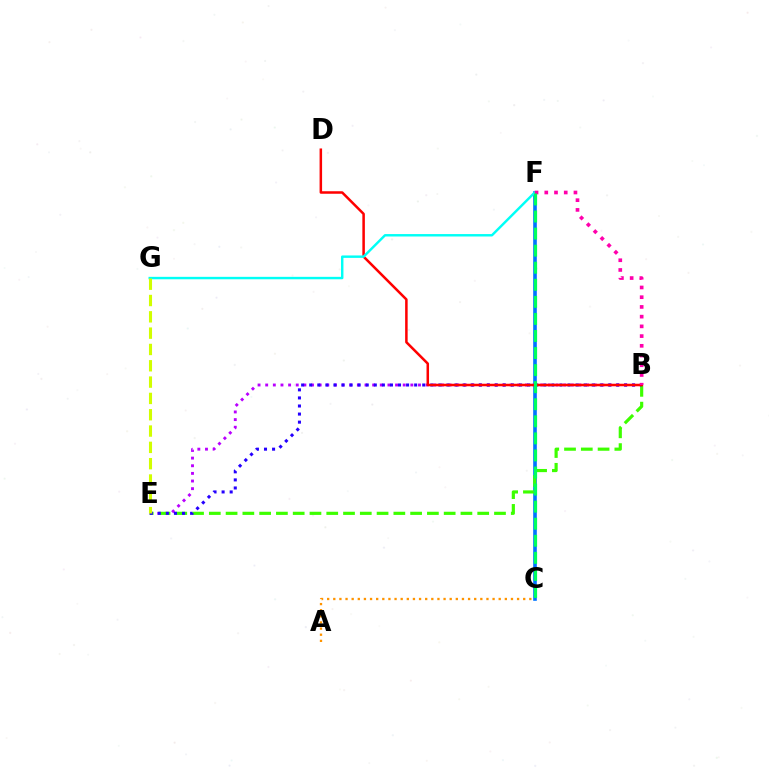{('C', 'F'): [{'color': '#0074ff', 'line_style': 'solid', 'thickness': 2.62}, {'color': '#00ff5c', 'line_style': 'dashed', 'thickness': 2.32}], ('B', 'E'): [{'color': '#b900ff', 'line_style': 'dotted', 'thickness': 2.08}, {'color': '#3dff00', 'line_style': 'dashed', 'thickness': 2.28}, {'color': '#2500ff', 'line_style': 'dotted', 'thickness': 2.19}], ('B', 'D'): [{'color': '#ff0000', 'line_style': 'solid', 'thickness': 1.81}], ('F', 'G'): [{'color': '#00fff6', 'line_style': 'solid', 'thickness': 1.75}], ('B', 'F'): [{'color': '#ff00ac', 'line_style': 'dotted', 'thickness': 2.64}], ('E', 'G'): [{'color': '#d1ff00', 'line_style': 'dashed', 'thickness': 2.22}], ('A', 'C'): [{'color': '#ff9400', 'line_style': 'dotted', 'thickness': 1.66}]}